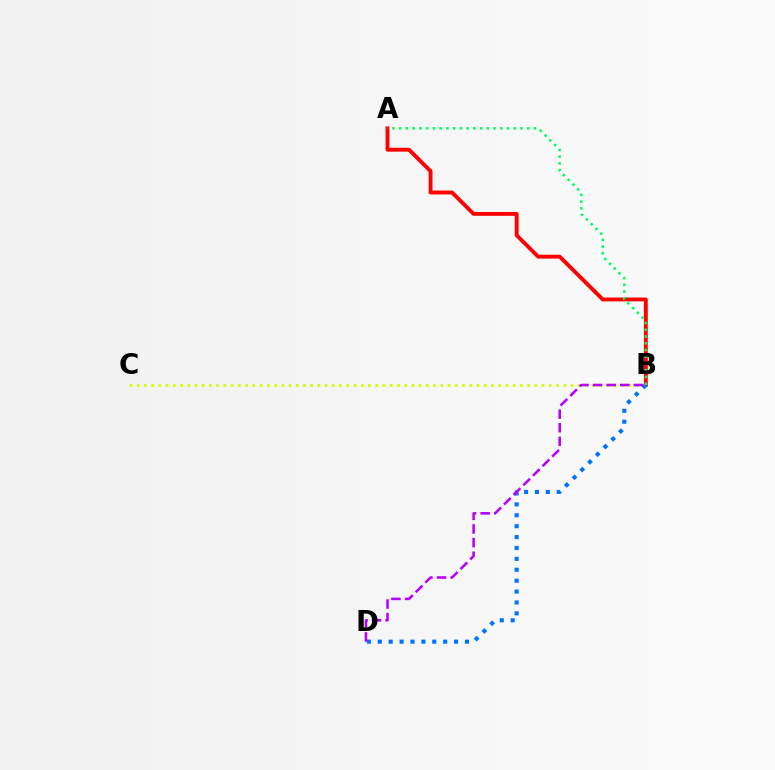{('A', 'B'): [{'color': '#ff0000', 'line_style': 'solid', 'thickness': 2.79}, {'color': '#00ff5c', 'line_style': 'dotted', 'thickness': 1.83}], ('B', 'C'): [{'color': '#d1ff00', 'line_style': 'dotted', 'thickness': 1.96}], ('B', 'D'): [{'color': '#0074ff', 'line_style': 'dotted', 'thickness': 2.96}, {'color': '#b900ff', 'line_style': 'dashed', 'thickness': 1.85}]}